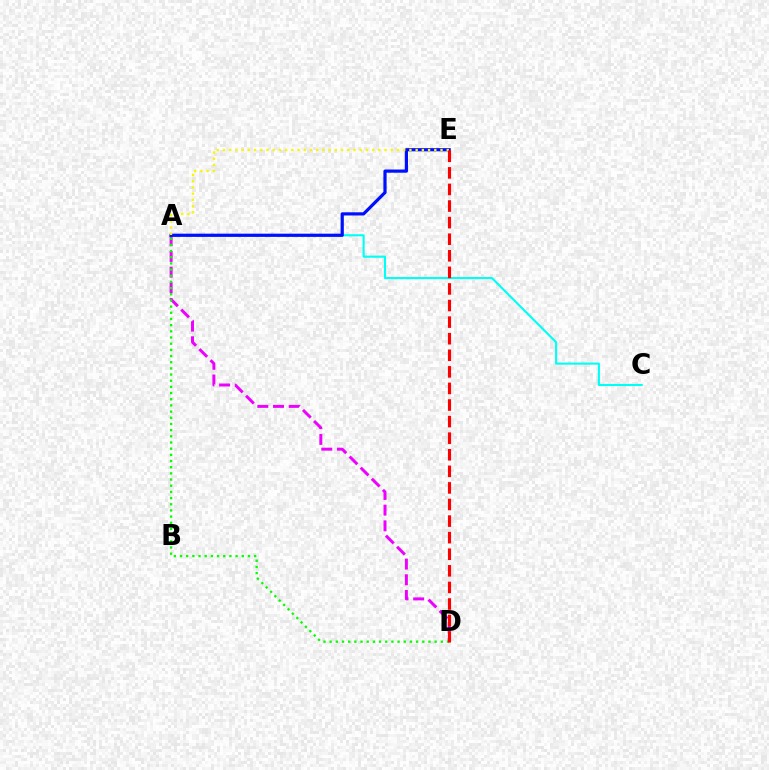{('A', 'C'): [{'color': '#00fff6', 'line_style': 'solid', 'thickness': 1.52}], ('A', 'D'): [{'color': '#ee00ff', 'line_style': 'dashed', 'thickness': 2.13}, {'color': '#08ff00', 'line_style': 'dotted', 'thickness': 1.68}], ('A', 'E'): [{'color': '#0010ff', 'line_style': 'solid', 'thickness': 2.31}, {'color': '#fcf500', 'line_style': 'dotted', 'thickness': 1.69}], ('D', 'E'): [{'color': '#ff0000', 'line_style': 'dashed', 'thickness': 2.25}]}